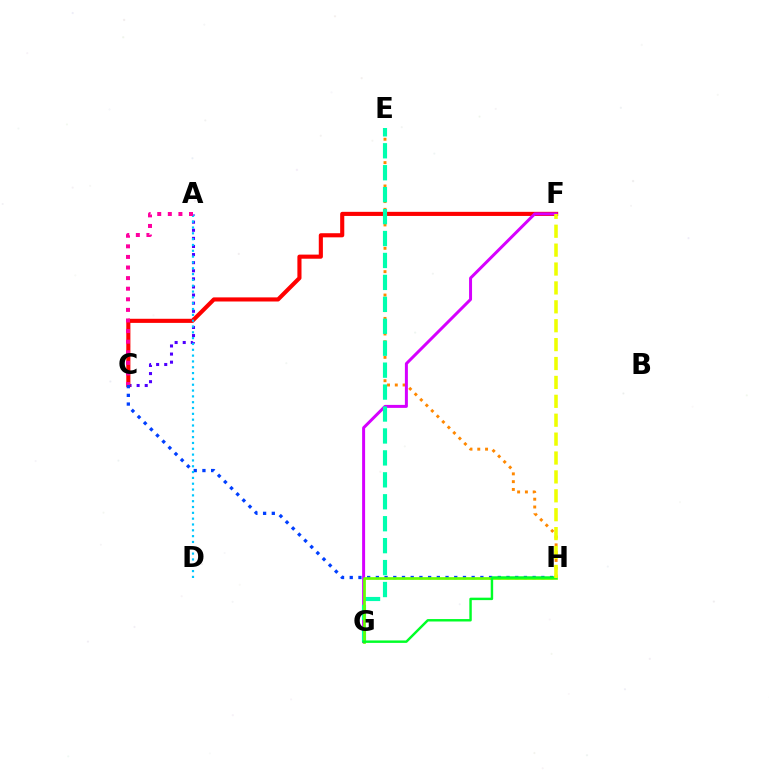{('A', 'C'): [{'color': '#4f00ff', 'line_style': 'dotted', 'thickness': 2.2}, {'color': '#ff00a0', 'line_style': 'dotted', 'thickness': 2.88}], ('E', 'H'): [{'color': '#ff8800', 'line_style': 'dotted', 'thickness': 2.12}], ('C', 'F'): [{'color': '#ff0000', 'line_style': 'solid', 'thickness': 2.96}], ('C', 'H'): [{'color': '#003fff', 'line_style': 'dotted', 'thickness': 2.37}], ('F', 'G'): [{'color': '#d600ff', 'line_style': 'solid', 'thickness': 2.15}], ('A', 'D'): [{'color': '#00c7ff', 'line_style': 'dotted', 'thickness': 1.58}], ('E', 'G'): [{'color': '#00ffaf', 'line_style': 'dashed', 'thickness': 2.98}], ('G', 'H'): [{'color': '#66ff00', 'line_style': 'solid', 'thickness': 1.95}, {'color': '#00ff27', 'line_style': 'solid', 'thickness': 1.76}], ('F', 'H'): [{'color': '#eeff00', 'line_style': 'dashed', 'thickness': 2.57}]}